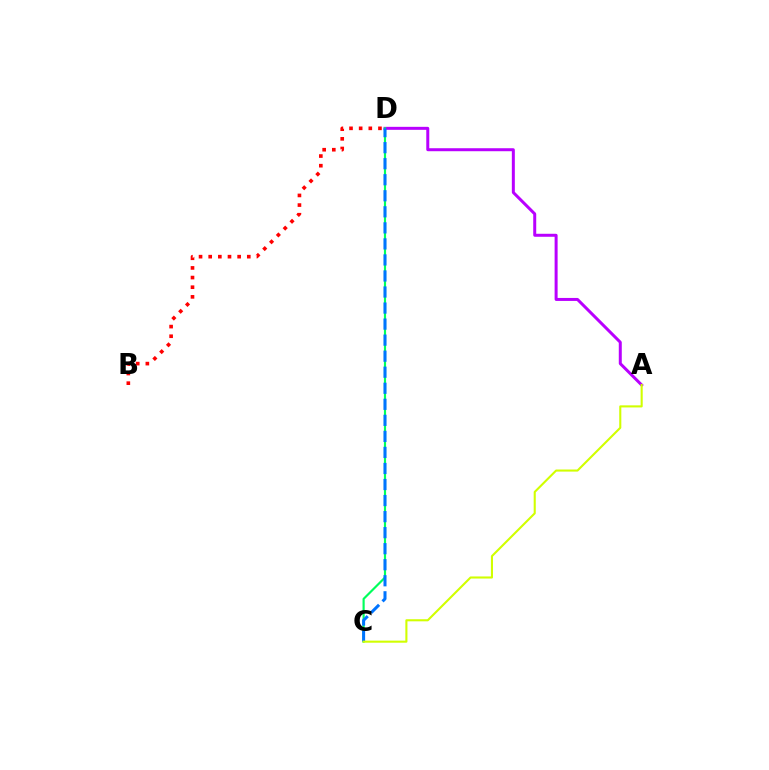{('B', 'D'): [{'color': '#ff0000', 'line_style': 'dotted', 'thickness': 2.62}], ('A', 'D'): [{'color': '#b900ff', 'line_style': 'solid', 'thickness': 2.16}], ('C', 'D'): [{'color': '#00ff5c', 'line_style': 'solid', 'thickness': 1.56}, {'color': '#0074ff', 'line_style': 'dashed', 'thickness': 2.18}], ('A', 'C'): [{'color': '#d1ff00', 'line_style': 'solid', 'thickness': 1.51}]}